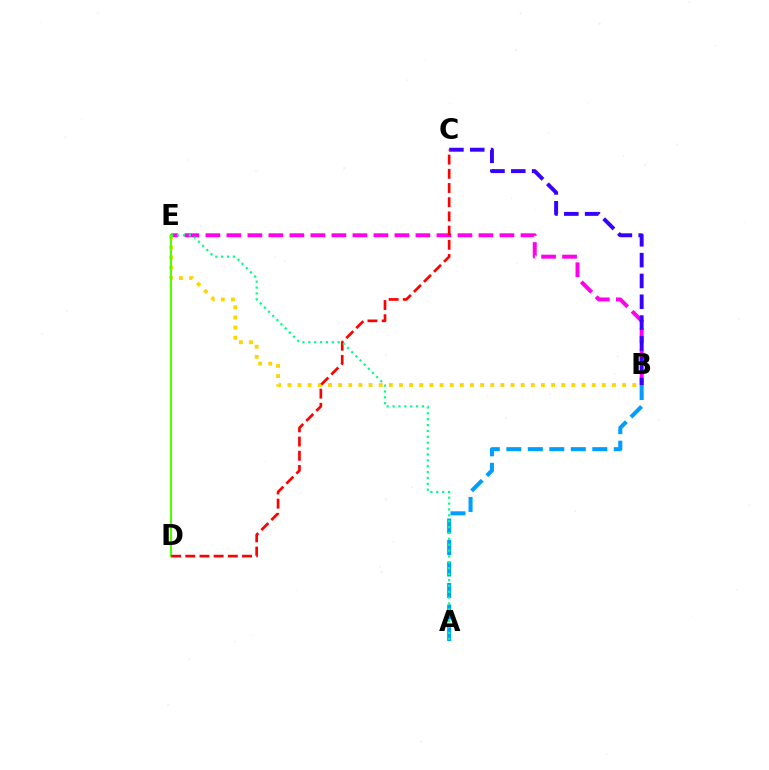{('B', 'E'): [{'color': '#ff00ed', 'line_style': 'dashed', 'thickness': 2.85}, {'color': '#ffd500', 'line_style': 'dotted', 'thickness': 2.76}], ('B', 'C'): [{'color': '#3700ff', 'line_style': 'dashed', 'thickness': 2.83}], ('A', 'B'): [{'color': '#009eff', 'line_style': 'dashed', 'thickness': 2.92}], ('D', 'E'): [{'color': '#4fff00', 'line_style': 'solid', 'thickness': 1.51}], ('C', 'D'): [{'color': '#ff0000', 'line_style': 'dashed', 'thickness': 1.93}], ('A', 'E'): [{'color': '#00ff86', 'line_style': 'dotted', 'thickness': 1.6}]}